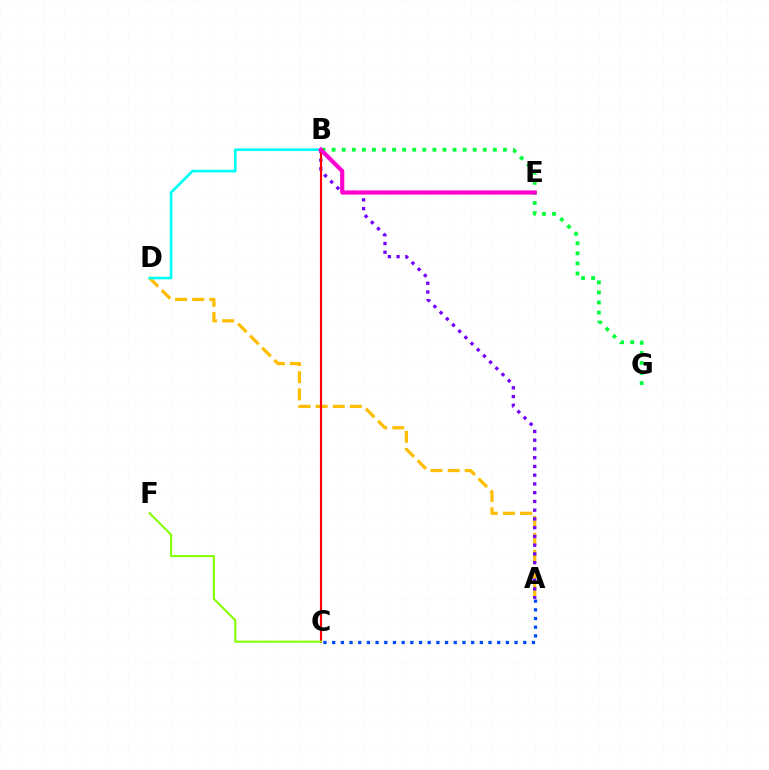{('A', 'D'): [{'color': '#ffbd00', 'line_style': 'dashed', 'thickness': 2.32}], ('A', 'B'): [{'color': '#7200ff', 'line_style': 'dotted', 'thickness': 2.38}], ('B', 'C'): [{'color': '#ff0000', 'line_style': 'solid', 'thickness': 1.55}], ('C', 'F'): [{'color': '#84ff00', 'line_style': 'solid', 'thickness': 1.5}], ('A', 'C'): [{'color': '#004bff', 'line_style': 'dotted', 'thickness': 2.36}], ('B', 'G'): [{'color': '#00ff39', 'line_style': 'dotted', 'thickness': 2.74}], ('B', 'D'): [{'color': '#00fff6', 'line_style': 'solid', 'thickness': 1.9}], ('B', 'E'): [{'color': '#ff00cf', 'line_style': 'solid', 'thickness': 2.99}]}